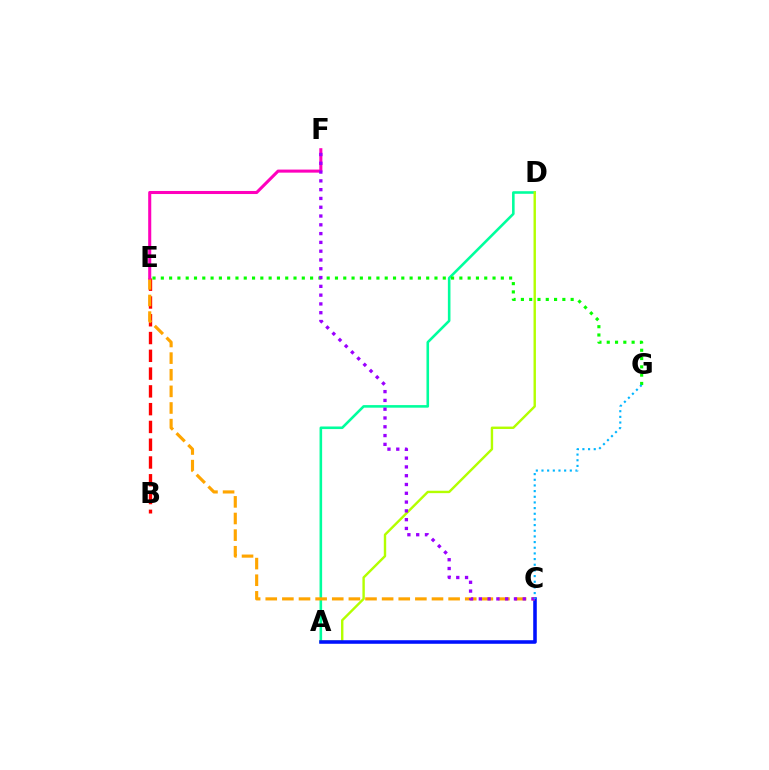{('A', 'D'): [{'color': '#00ff9d', 'line_style': 'solid', 'thickness': 1.86}, {'color': '#b3ff00', 'line_style': 'solid', 'thickness': 1.73}], ('B', 'E'): [{'color': '#ff0000', 'line_style': 'dashed', 'thickness': 2.42}], ('E', 'G'): [{'color': '#08ff00', 'line_style': 'dotted', 'thickness': 2.25}], ('A', 'C'): [{'color': '#0010ff', 'line_style': 'solid', 'thickness': 2.57}], ('C', 'E'): [{'color': '#ffa500', 'line_style': 'dashed', 'thickness': 2.26}], ('E', 'F'): [{'color': '#ff00bd', 'line_style': 'solid', 'thickness': 2.2}], ('C', 'F'): [{'color': '#9b00ff', 'line_style': 'dotted', 'thickness': 2.39}], ('C', 'G'): [{'color': '#00b5ff', 'line_style': 'dotted', 'thickness': 1.54}]}